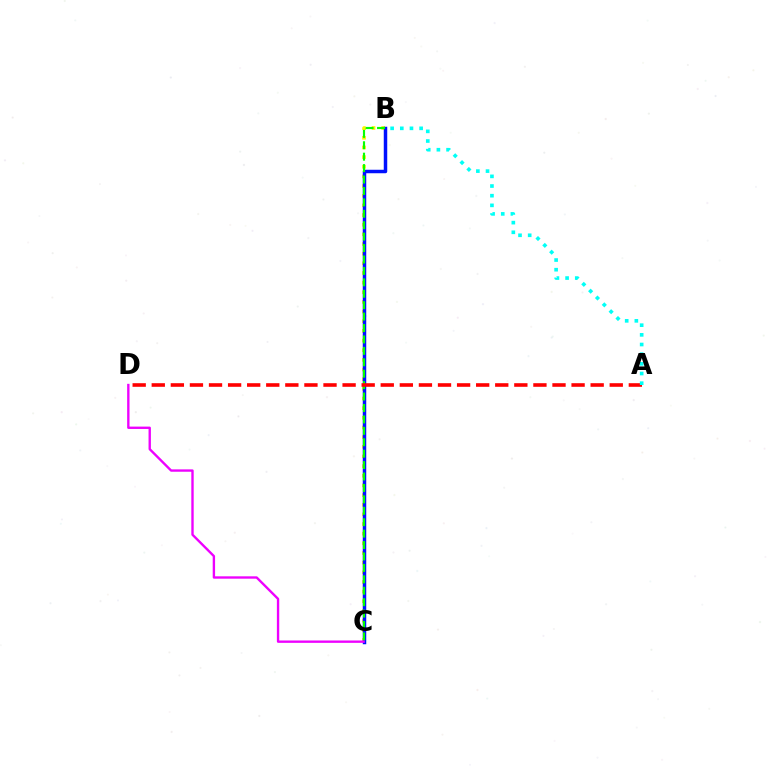{('B', 'C'): [{'color': '#fcf500', 'line_style': 'dotted', 'thickness': 2.62}, {'color': '#0010ff', 'line_style': 'solid', 'thickness': 2.5}, {'color': '#08ff00', 'line_style': 'dashed', 'thickness': 1.55}], ('A', 'D'): [{'color': '#ff0000', 'line_style': 'dashed', 'thickness': 2.59}], ('C', 'D'): [{'color': '#ee00ff', 'line_style': 'solid', 'thickness': 1.7}], ('A', 'B'): [{'color': '#00fff6', 'line_style': 'dotted', 'thickness': 2.63}]}